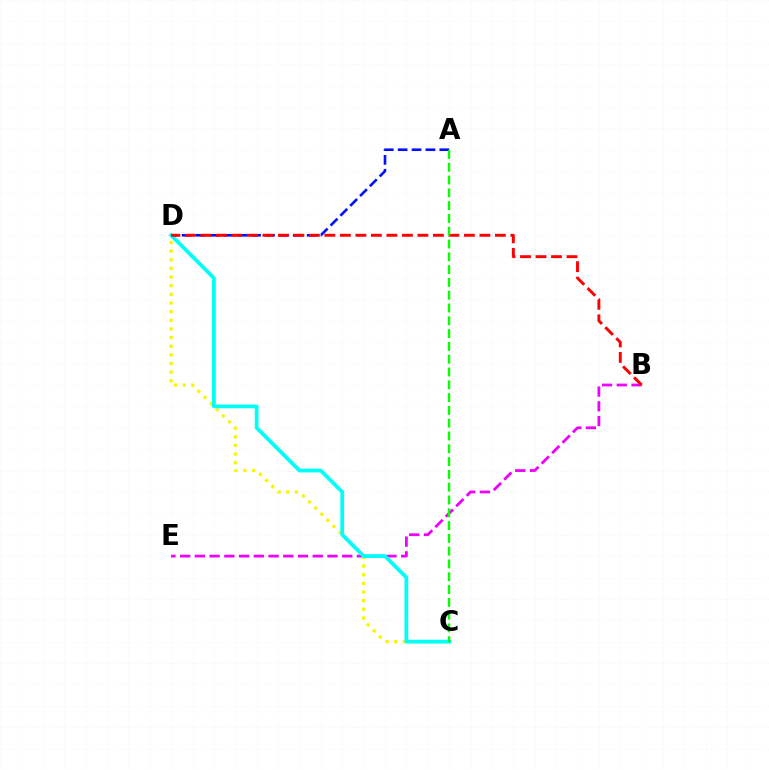{('B', 'E'): [{'color': '#ee00ff', 'line_style': 'dashed', 'thickness': 2.0}], ('C', 'D'): [{'color': '#fcf500', 'line_style': 'dotted', 'thickness': 2.35}, {'color': '#00fff6', 'line_style': 'solid', 'thickness': 2.71}], ('A', 'D'): [{'color': '#0010ff', 'line_style': 'dashed', 'thickness': 1.89}], ('B', 'D'): [{'color': '#ff0000', 'line_style': 'dashed', 'thickness': 2.11}], ('A', 'C'): [{'color': '#08ff00', 'line_style': 'dashed', 'thickness': 1.74}]}